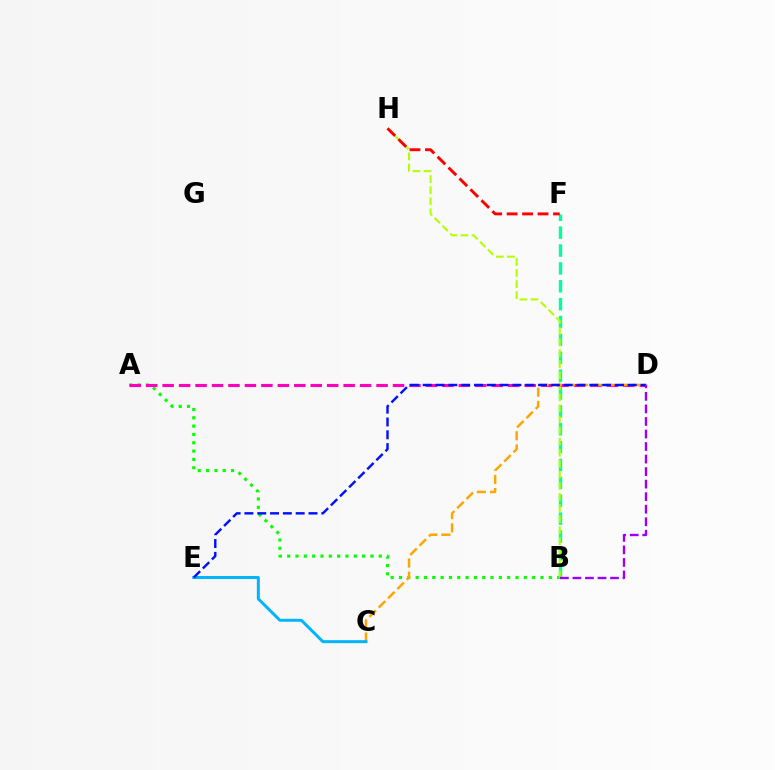{('A', 'B'): [{'color': '#08ff00', 'line_style': 'dotted', 'thickness': 2.26}], ('B', 'F'): [{'color': '#00ff9d', 'line_style': 'dashed', 'thickness': 2.43}], ('A', 'D'): [{'color': '#ff00bd', 'line_style': 'dashed', 'thickness': 2.24}], ('B', 'H'): [{'color': '#b3ff00', 'line_style': 'dashed', 'thickness': 1.5}], ('C', 'D'): [{'color': '#ffa500', 'line_style': 'dashed', 'thickness': 1.79}], ('C', 'E'): [{'color': '#00b5ff', 'line_style': 'solid', 'thickness': 2.15}], ('D', 'E'): [{'color': '#0010ff', 'line_style': 'dashed', 'thickness': 1.74}], ('B', 'D'): [{'color': '#9b00ff', 'line_style': 'dashed', 'thickness': 1.7}], ('F', 'H'): [{'color': '#ff0000', 'line_style': 'dashed', 'thickness': 2.1}]}